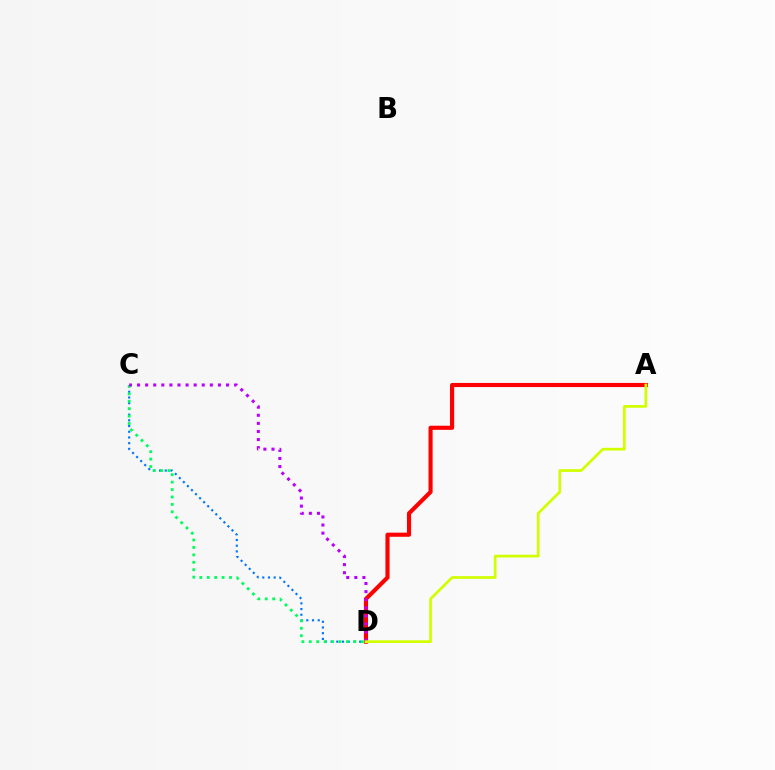{('A', 'D'): [{'color': '#ff0000', 'line_style': 'solid', 'thickness': 2.97}, {'color': '#d1ff00', 'line_style': 'solid', 'thickness': 1.96}], ('C', 'D'): [{'color': '#0074ff', 'line_style': 'dotted', 'thickness': 1.55}, {'color': '#00ff5c', 'line_style': 'dotted', 'thickness': 2.02}, {'color': '#b900ff', 'line_style': 'dotted', 'thickness': 2.2}]}